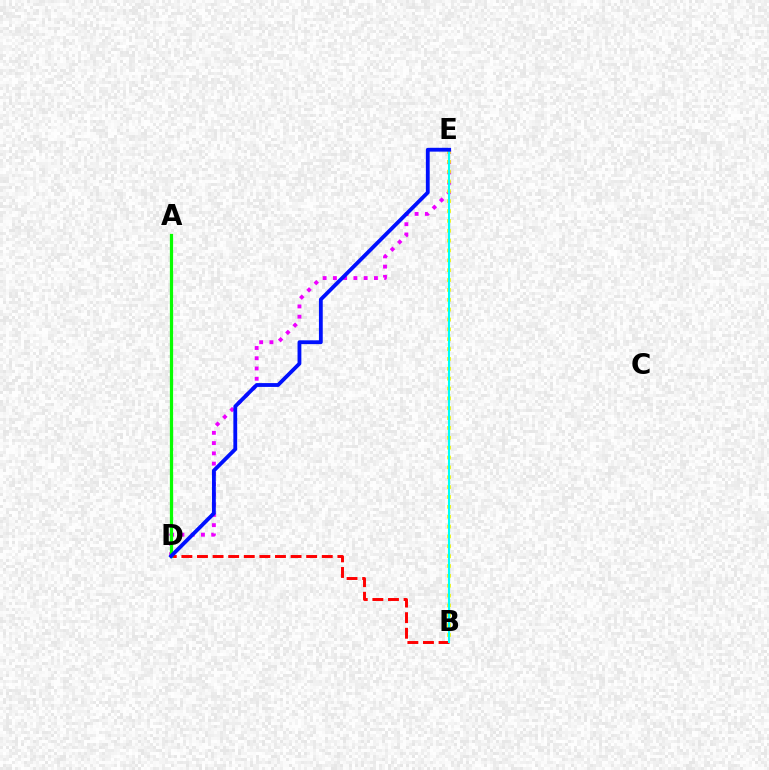{('B', 'D'): [{'color': '#ff0000', 'line_style': 'dashed', 'thickness': 2.12}], ('D', 'E'): [{'color': '#ee00ff', 'line_style': 'dotted', 'thickness': 2.79}, {'color': '#0010ff', 'line_style': 'solid', 'thickness': 2.75}], ('B', 'E'): [{'color': '#fcf500', 'line_style': 'dotted', 'thickness': 2.68}, {'color': '#00fff6', 'line_style': 'solid', 'thickness': 1.52}], ('A', 'D'): [{'color': '#08ff00', 'line_style': 'solid', 'thickness': 2.33}]}